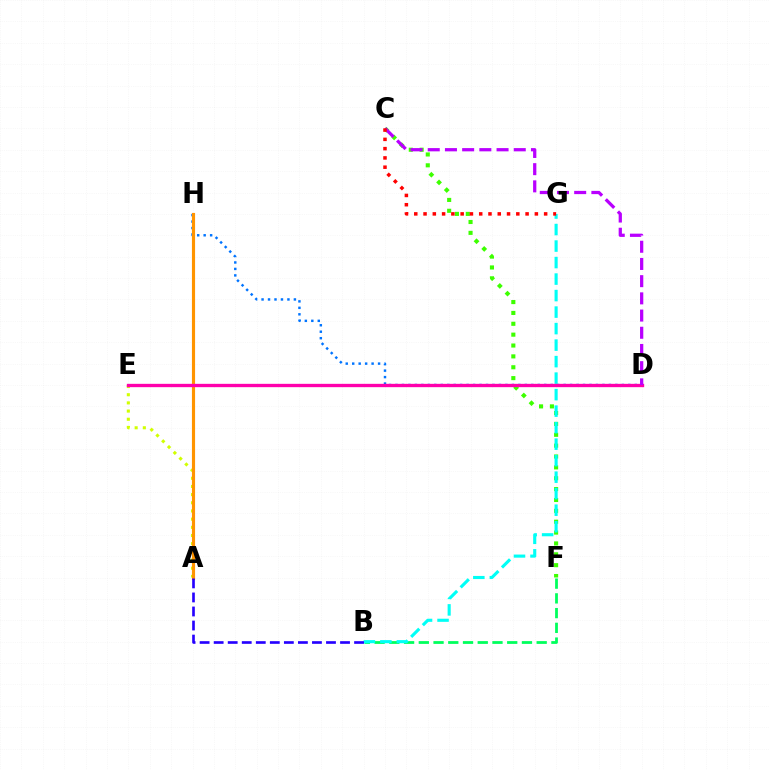{('B', 'F'): [{'color': '#00ff5c', 'line_style': 'dashed', 'thickness': 2.0}], ('D', 'H'): [{'color': '#0074ff', 'line_style': 'dotted', 'thickness': 1.76}], ('C', 'F'): [{'color': '#3dff00', 'line_style': 'dotted', 'thickness': 2.95}], ('A', 'E'): [{'color': '#d1ff00', 'line_style': 'dotted', 'thickness': 2.22}], ('A', 'H'): [{'color': '#ff9400', 'line_style': 'solid', 'thickness': 2.27}], ('B', 'G'): [{'color': '#00fff6', 'line_style': 'dashed', 'thickness': 2.24}], ('D', 'E'): [{'color': '#ff00ac', 'line_style': 'solid', 'thickness': 2.4}], ('A', 'B'): [{'color': '#2500ff', 'line_style': 'dashed', 'thickness': 1.91}], ('C', 'D'): [{'color': '#b900ff', 'line_style': 'dashed', 'thickness': 2.34}], ('C', 'G'): [{'color': '#ff0000', 'line_style': 'dotted', 'thickness': 2.52}]}